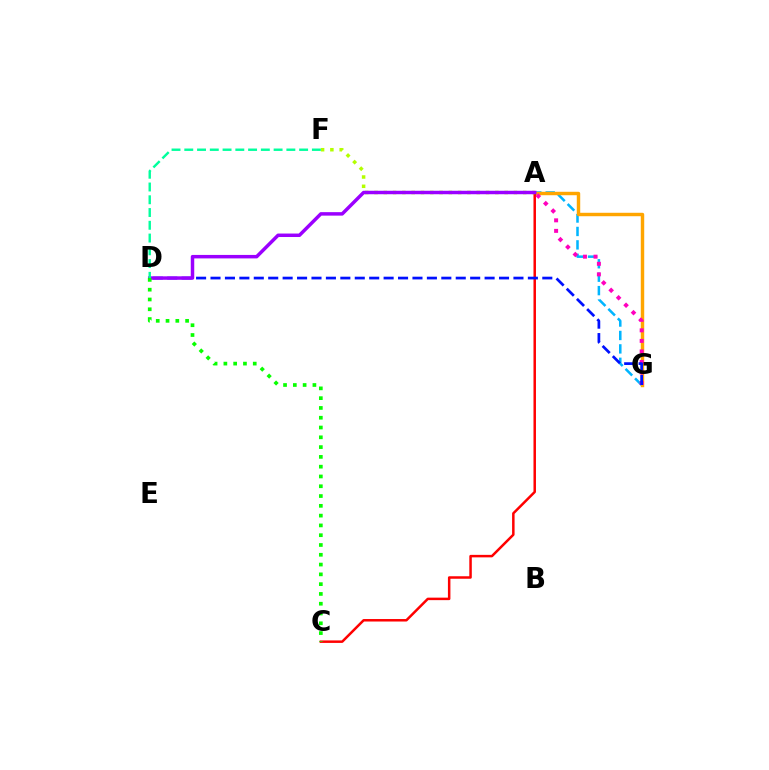{('A', 'G'): [{'color': '#00b5ff', 'line_style': 'dashed', 'thickness': 1.82}, {'color': '#ffa500', 'line_style': 'solid', 'thickness': 2.47}, {'color': '#ff00bd', 'line_style': 'dotted', 'thickness': 2.86}], ('A', 'C'): [{'color': '#ff0000', 'line_style': 'solid', 'thickness': 1.8}], ('A', 'F'): [{'color': '#b3ff00', 'line_style': 'dotted', 'thickness': 2.53}], ('D', 'G'): [{'color': '#0010ff', 'line_style': 'dashed', 'thickness': 1.96}], ('A', 'D'): [{'color': '#9b00ff', 'line_style': 'solid', 'thickness': 2.5}], ('D', 'F'): [{'color': '#00ff9d', 'line_style': 'dashed', 'thickness': 1.73}], ('C', 'D'): [{'color': '#08ff00', 'line_style': 'dotted', 'thickness': 2.66}]}